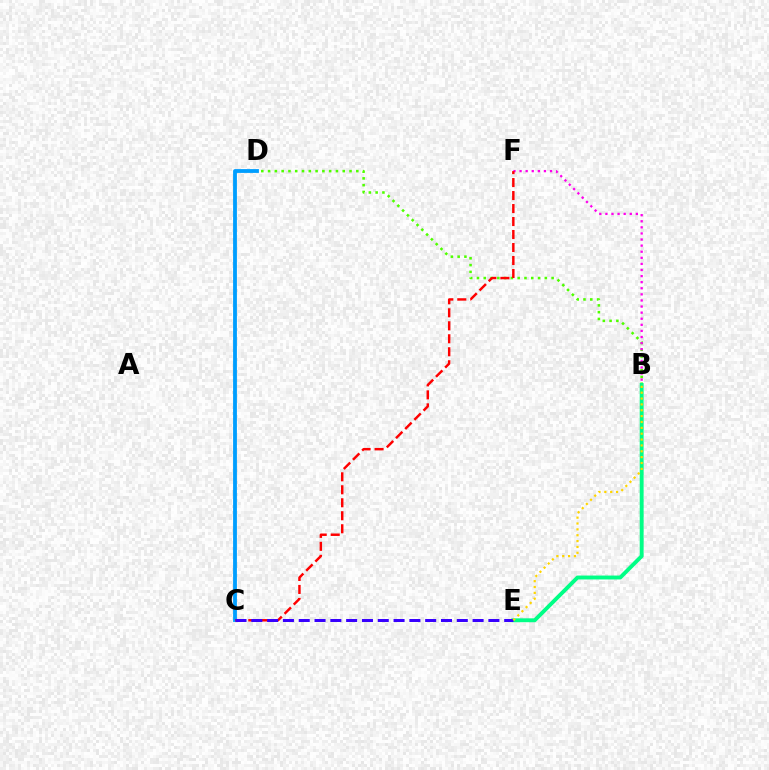{('B', 'D'): [{'color': '#4fff00', 'line_style': 'dotted', 'thickness': 1.84}], ('B', 'F'): [{'color': '#ff00ed', 'line_style': 'dotted', 'thickness': 1.65}], ('C', 'D'): [{'color': '#009eff', 'line_style': 'solid', 'thickness': 2.74}], ('C', 'F'): [{'color': '#ff0000', 'line_style': 'dashed', 'thickness': 1.76}], ('B', 'E'): [{'color': '#00ff86', 'line_style': 'solid', 'thickness': 2.81}, {'color': '#ffd500', 'line_style': 'dotted', 'thickness': 1.59}], ('C', 'E'): [{'color': '#3700ff', 'line_style': 'dashed', 'thickness': 2.15}]}